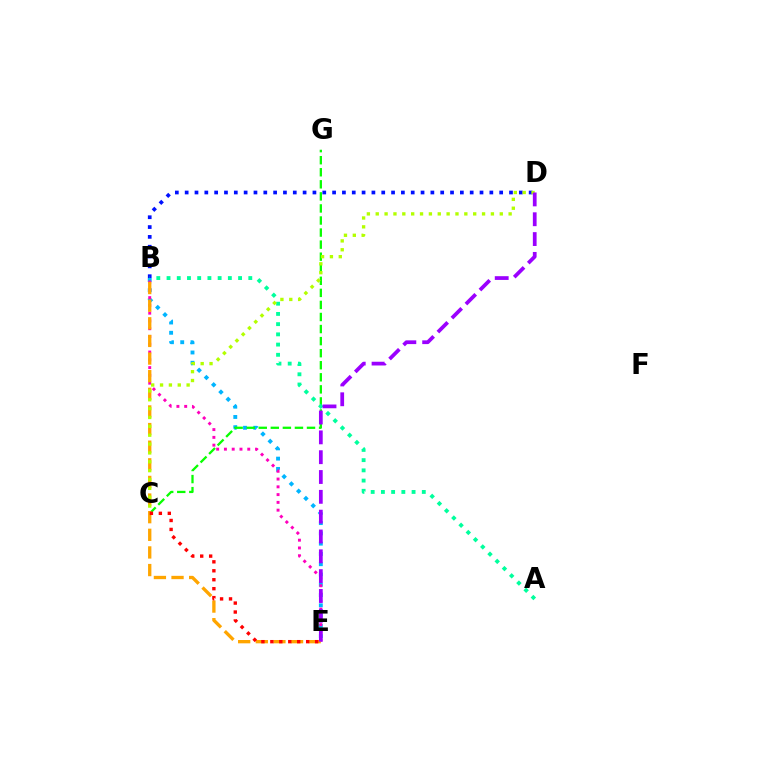{('B', 'E'): [{'color': '#00b5ff', 'line_style': 'dotted', 'thickness': 2.79}, {'color': '#ff00bd', 'line_style': 'dotted', 'thickness': 2.11}, {'color': '#ffa500', 'line_style': 'dashed', 'thickness': 2.39}], ('C', 'G'): [{'color': '#08ff00', 'line_style': 'dashed', 'thickness': 1.64}], ('B', 'D'): [{'color': '#0010ff', 'line_style': 'dotted', 'thickness': 2.67}], ('A', 'B'): [{'color': '#00ff9d', 'line_style': 'dotted', 'thickness': 2.78}], ('C', 'D'): [{'color': '#b3ff00', 'line_style': 'dotted', 'thickness': 2.41}], ('C', 'E'): [{'color': '#ff0000', 'line_style': 'dotted', 'thickness': 2.43}], ('D', 'E'): [{'color': '#9b00ff', 'line_style': 'dashed', 'thickness': 2.69}]}